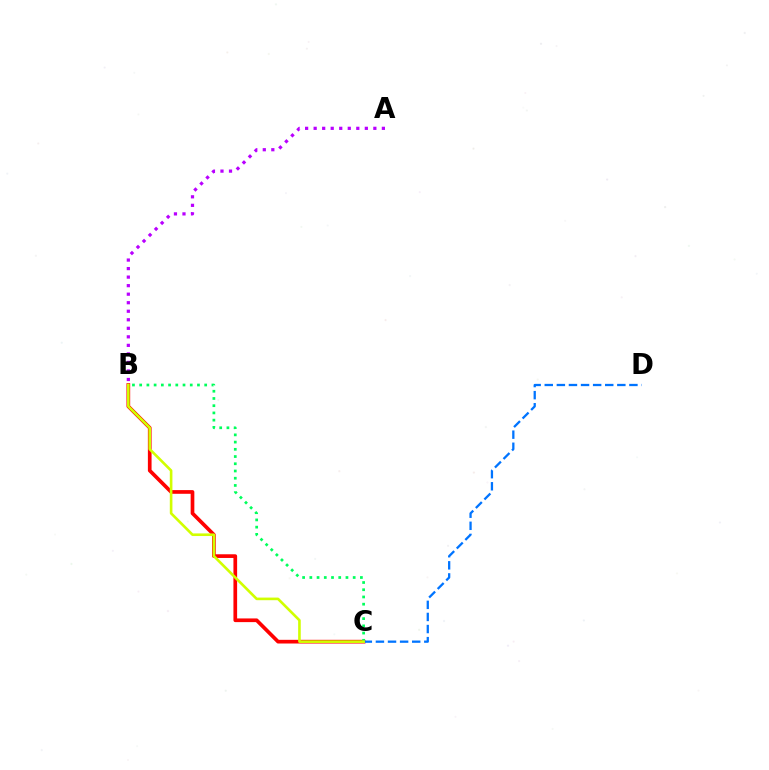{('B', 'C'): [{'color': '#ff0000', 'line_style': 'solid', 'thickness': 2.65}, {'color': '#00ff5c', 'line_style': 'dotted', 'thickness': 1.96}, {'color': '#d1ff00', 'line_style': 'solid', 'thickness': 1.89}], ('C', 'D'): [{'color': '#0074ff', 'line_style': 'dashed', 'thickness': 1.64}], ('A', 'B'): [{'color': '#b900ff', 'line_style': 'dotted', 'thickness': 2.32}]}